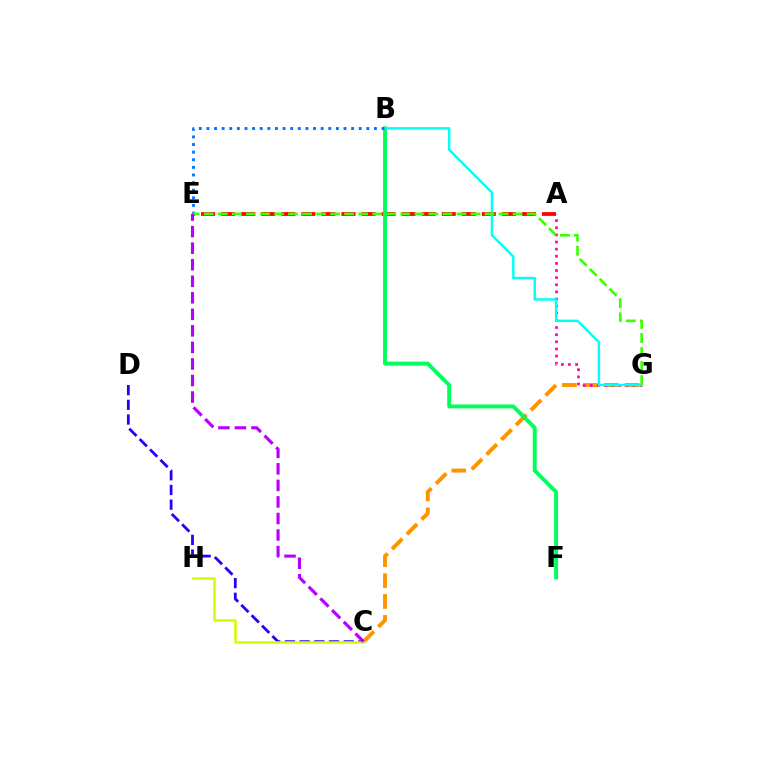{('C', 'G'): [{'color': '#ff9400', 'line_style': 'dashed', 'thickness': 2.84}], ('A', 'E'): [{'color': '#ff0000', 'line_style': 'dashed', 'thickness': 2.72}], ('B', 'F'): [{'color': '#00ff5c', 'line_style': 'solid', 'thickness': 2.82}], ('A', 'G'): [{'color': '#ff00ac', 'line_style': 'dotted', 'thickness': 1.94}], ('C', 'D'): [{'color': '#2500ff', 'line_style': 'dashed', 'thickness': 2.0}], ('B', 'G'): [{'color': '#00fff6', 'line_style': 'solid', 'thickness': 1.74}], ('C', 'H'): [{'color': '#d1ff00', 'line_style': 'solid', 'thickness': 1.83}], ('B', 'E'): [{'color': '#0074ff', 'line_style': 'dotted', 'thickness': 2.07}], ('E', 'G'): [{'color': '#3dff00', 'line_style': 'dashed', 'thickness': 1.91}], ('C', 'E'): [{'color': '#b900ff', 'line_style': 'dashed', 'thickness': 2.25}]}